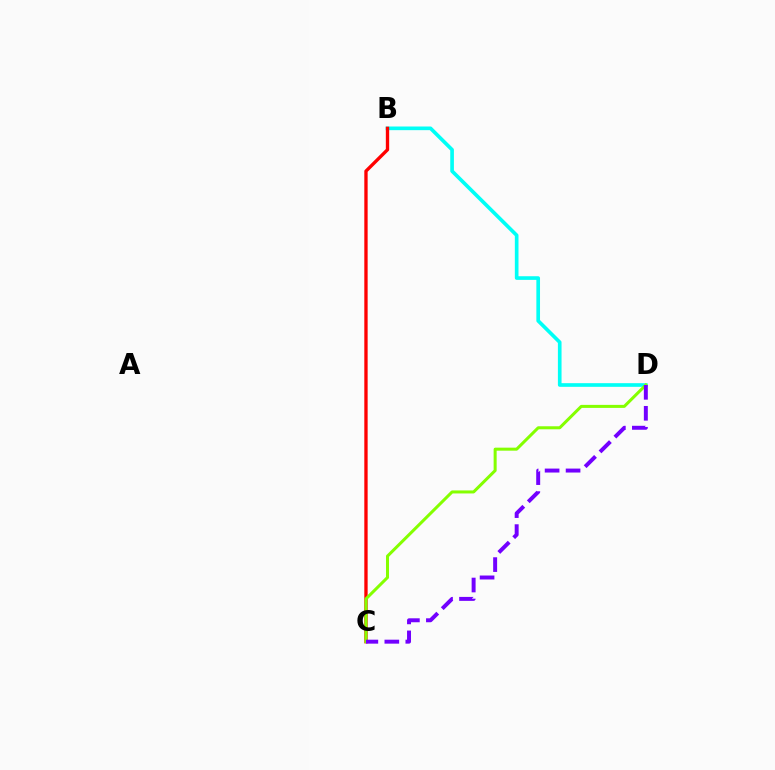{('B', 'D'): [{'color': '#00fff6', 'line_style': 'solid', 'thickness': 2.63}], ('B', 'C'): [{'color': '#ff0000', 'line_style': 'solid', 'thickness': 2.4}], ('C', 'D'): [{'color': '#84ff00', 'line_style': 'solid', 'thickness': 2.17}, {'color': '#7200ff', 'line_style': 'dashed', 'thickness': 2.85}]}